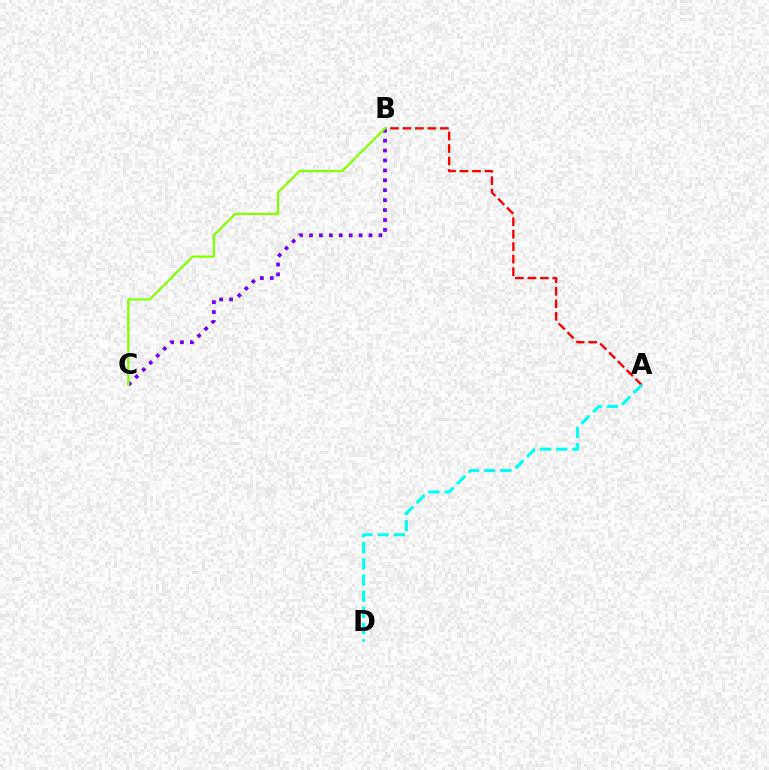{('B', 'C'): [{'color': '#7200ff', 'line_style': 'dotted', 'thickness': 2.7}, {'color': '#84ff00', 'line_style': 'solid', 'thickness': 1.61}], ('A', 'B'): [{'color': '#ff0000', 'line_style': 'dashed', 'thickness': 1.7}], ('A', 'D'): [{'color': '#00fff6', 'line_style': 'dashed', 'thickness': 2.2}]}